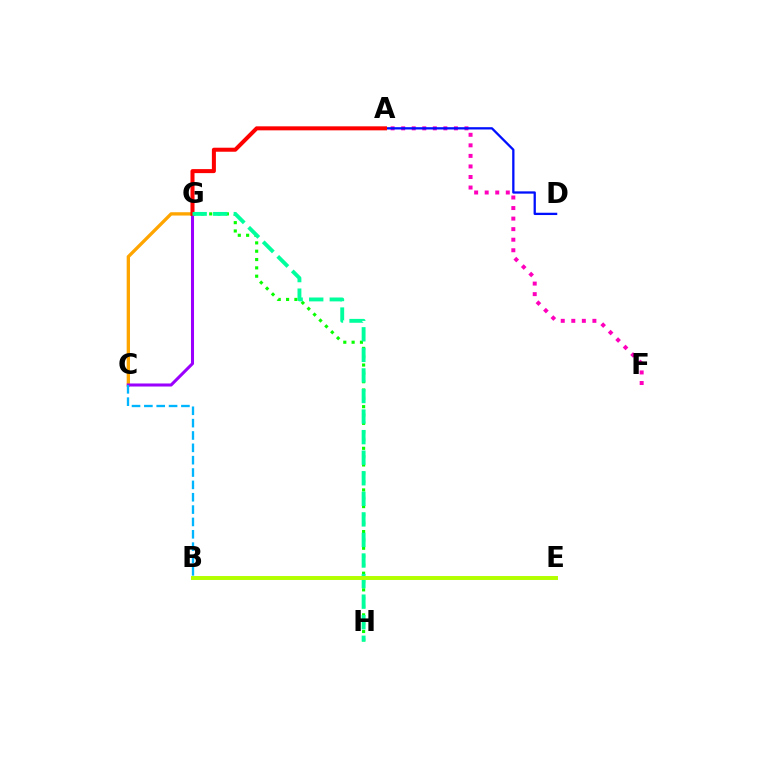{('A', 'F'): [{'color': '#ff00bd', 'line_style': 'dotted', 'thickness': 2.87}], ('G', 'H'): [{'color': '#08ff00', 'line_style': 'dotted', 'thickness': 2.26}, {'color': '#00ff9d', 'line_style': 'dashed', 'thickness': 2.79}], ('A', 'D'): [{'color': '#0010ff', 'line_style': 'solid', 'thickness': 1.65}], ('C', 'G'): [{'color': '#ffa500', 'line_style': 'solid', 'thickness': 2.39}, {'color': '#9b00ff', 'line_style': 'solid', 'thickness': 2.19}], ('A', 'G'): [{'color': '#ff0000', 'line_style': 'solid', 'thickness': 2.9}], ('B', 'C'): [{'color': '#00b5ff', 'line_style': 'dashed', 'thickness': 1.68}], ('B', 'E'): [{'color': '#b3ff00', 'line_style': 'solid', 'thickness': 2.84}]}